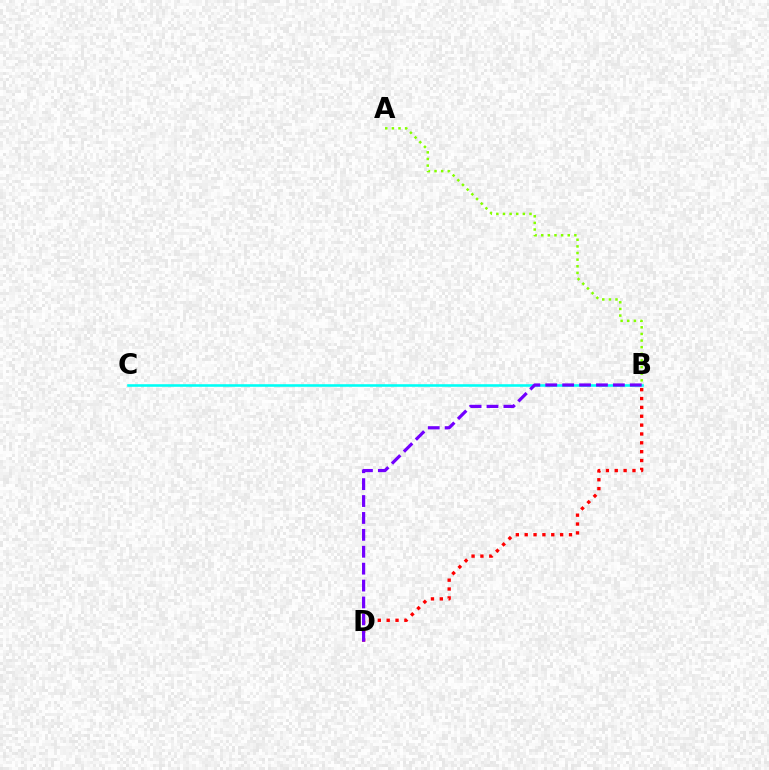{('B', 'D'): [{'color': '#ff0000', 'line_style': 'dotted', 'thickness': 2.41}, {'color': '#7200ff', 'line_style': 'dashed', 'thickness': 2.3}], ('A', 'B'): [{'color': '#84ff00', 'line_style': 'dotted', 'thickness': 1.8}], ('B', 'C'): [{'color': '#00fff6', 'line_style': 'solid', 'thickness': 1.86}]}